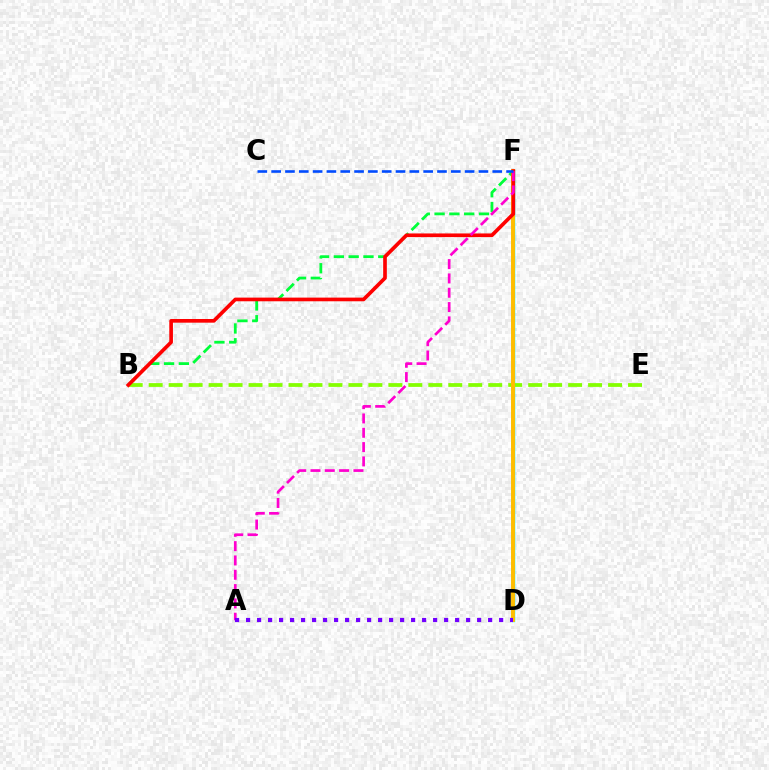{('B', 'F'): [{'color': '#00ff39', 'line_style': 'dashed', 'thickness': 2.01}, {'color': '#ff0000', 'line_style': 'solid', 'thickness': 2.64}], ('D', 'F'): [{'color': '#00fff6', 'line_style': 'solid', 'thickness': 2.5}, {'color': '#ffbd00', 'line_style': 'solid', 'thickness': 2.83}], ('B', 'E'): [{'color': '#84ff00', 'line_style': 'dashed', 'thickness': 2.71}], ('A', 'F'): [{'color': '#ff00cf', 'line_style': 'dashed', 'thickness': 1.95}], ('C', 'F'): [{'color': '#004bff', 'line_style': 'dashed', 'thickness': 1.88}], ('A', 'D'): [{'color': '#7200ff', 'line_style': 'dotted', 'thickness': 2.99}]}